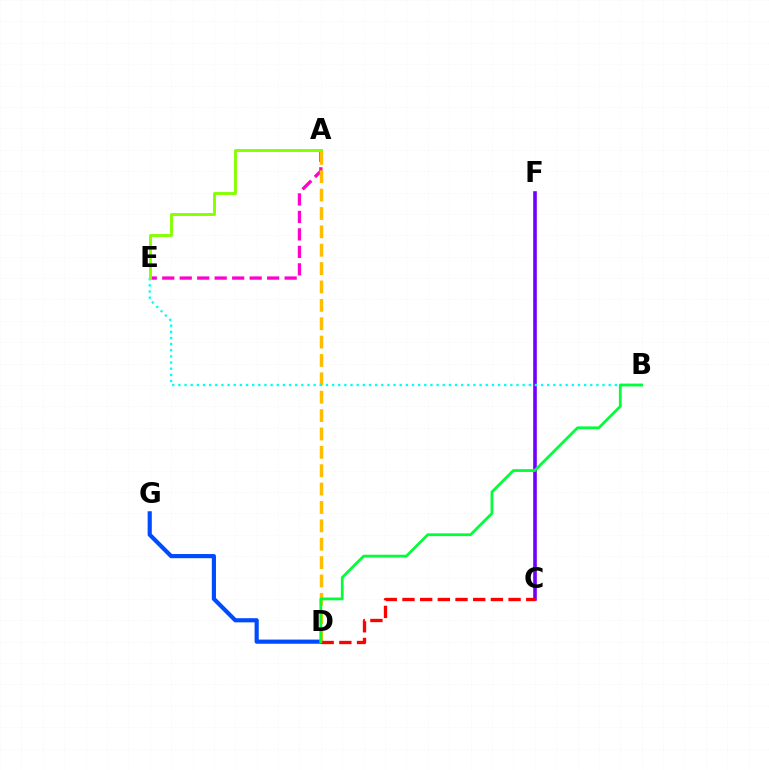{('C', 'F'): [{'color': '#7200ff', 'line_style': 'solid', 'thickness': 2.6}], ('D', 'G'): [{'color': '#004bff', 'line_style': 'solid', 'thickness': 3.0}], ('A', 'E'): [{'color': '#ff00cf', 'line_style': 'dashed', 'thickness': 2.38}, {'color': '#84ff00', 'line_style': 'solid', 'thickness': 2.07}], ('A', 'D'): [{'color': '#ffbd00', 'line_style': 'dashed', 'thickness': 2.5}], ('B', 'E'): [{'color': '#00fff6', 'line_style': 'dotted', 'thickness': 1.67}], ('C', 'D'): [{'color': '#ff0000', 'line_style': 'dashed', 'thickness': 2.4}], ('B', 'D'): [{'color': '#00ff39', 'line_style': 'solid', 'thickness': 2.0}]}